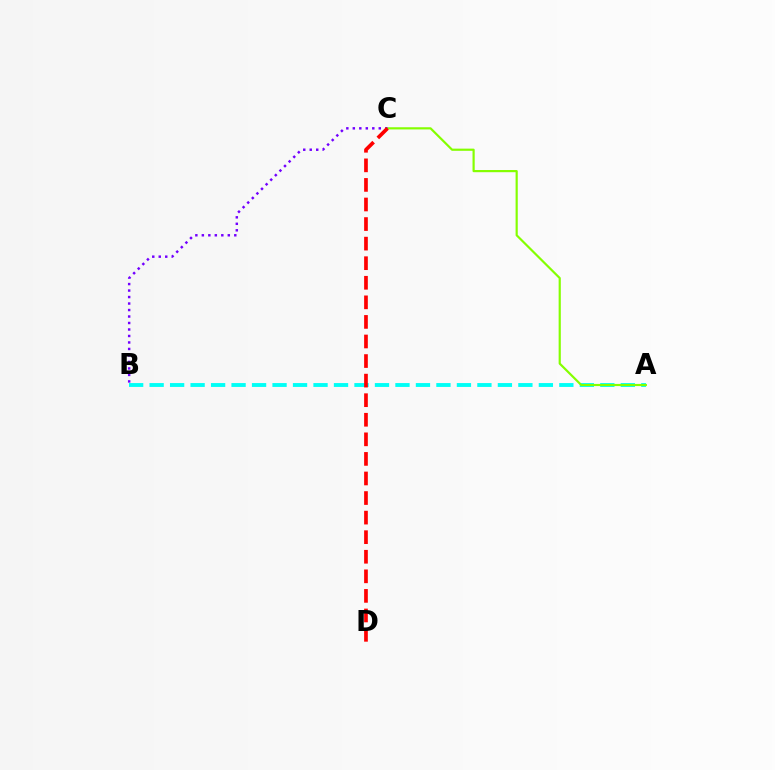{('A', 'B'): [{'color': '#00fff6', 'line_style': 'dashed', 'thickness': 2.78}], ('A', 'C'): [{'color': '#84ff00', 'line_style': 'solid', 'thickness': 1.57}], ('B', 'C'): [{'color': '#7200ff', 'line_style': 'dotted', 'thickness': 1.76}], ('C', 'D'): [{'color': '#ff0000', 'line_style': 'dashed', 'thickness': 2.66}]}